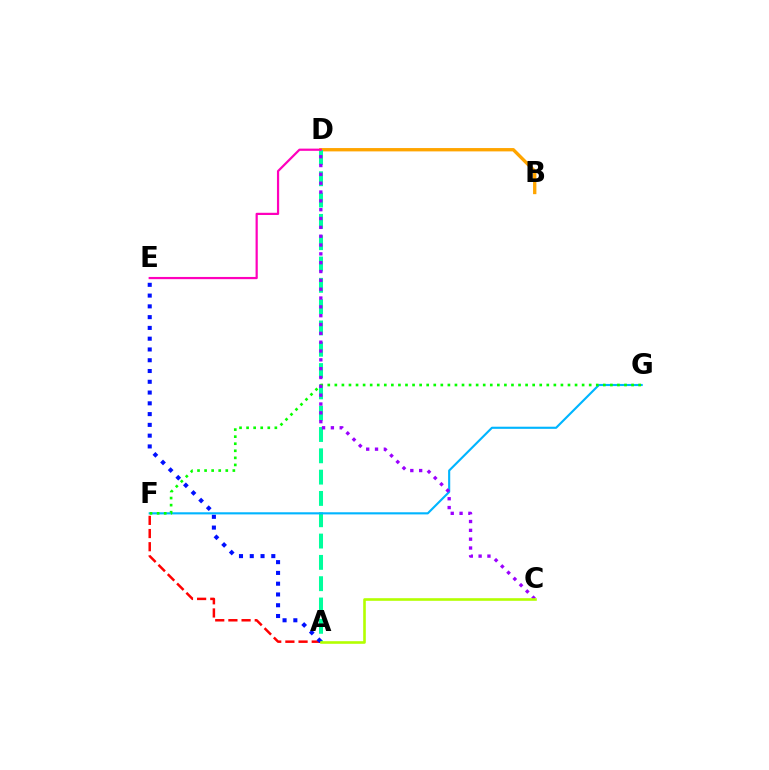{('A', 'F'): [{'color': '#ff0000', 'line_style': 'dashed', 'thickness': 1.79}], ('B', 'D'): [{'color': '#ffa500', 'line_style': 'solid', 'thickness': 2.4}], ('A', 'D'): [{'color': '#00ff9d', 'line_style': 'dashed', 'thickness': 2.9}], ('D', 'E'): [{'color': '#ff00bd', 'line_style': 'solid', 'thickness': 1.59}], ('F', 'G'): [{'color': '#00b5ff', 'line_style': 'solid', 'thickness': 1.53}, {'color': '#08ff00', 'line_style': 'dotted', 'thickness': 1.92}], ('A', 'E'): [{'color': '#0010ff', 'line_style': 'dotted', 'thickness': 2.93}], ('C', 'D'): [{'color': '#9b00ff', 'line_style': 'dotted', 'thickness': 2.4}], ('A', 'C'): [{'color': '#b3ff00', 'line_style': 'solid', 'thickness': 1.88}]}